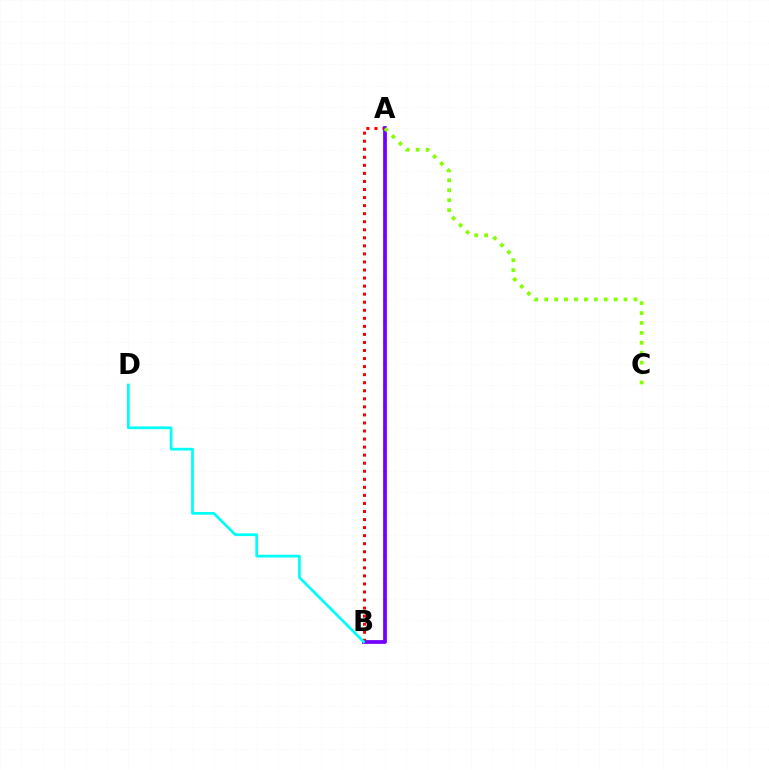{('A', 'B'): [{'color': '#ff0000', 'line_style': 'dotted', 'thickness': 2.19}, {'color': '#7200ff', 'line_style': 'solid', 'thickness': 2.7}], ('B', 'D'): [{'color': '#00fff6', 'line_style': 'solid', 'thickness': 1.97}], ('A', 'C'): [{'color': '#84ff00', 'line_style': 'dotted', 'thickness': 2.69}]}